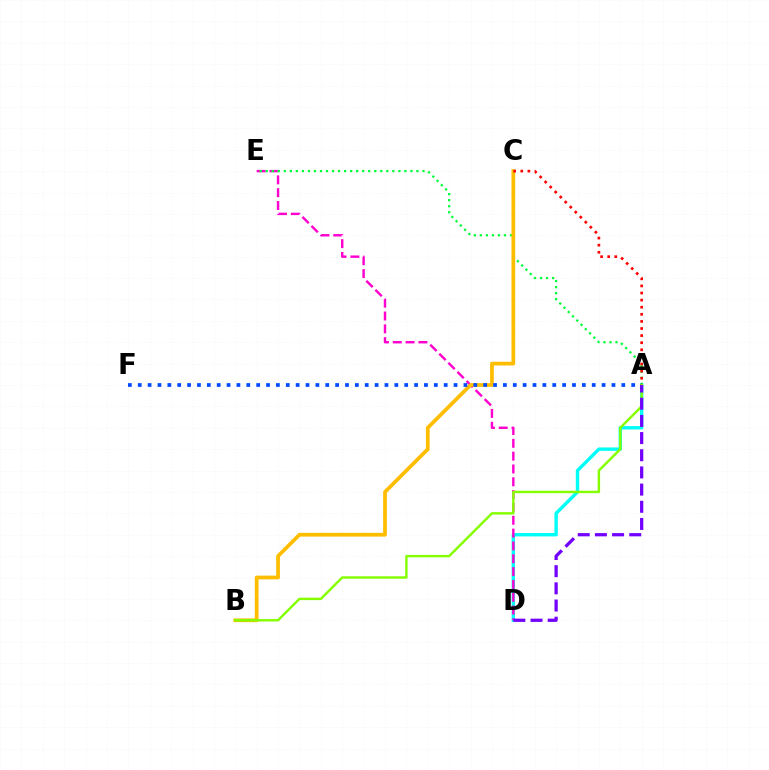{('A', 'D'): [{'color': '#00fff6', 'line_style': 'solid', 'thickness': 2.44}, {'color': '#7200ff', 'line_style': 'dashed', 'thickness': 2.33}], ('D', 'E'): [{'color': '#ff00cf', 'line_style': 'dashed', 'thickness': 1.74}], ('A', 'E'): [{'color': '#00ff39', 'line_style': 'dotted', 'thickness': 1.64}], ('B', 'C'): [{'color': '#ffbd00', 'line_style': 'solid', 'thickness': 2.69}], ('A', 'C'): [{'color': '#ff0000', 'line_style': 'dotted', 'thickness': 1.93}], ('A', 'F'): [{'color': '#004bff', 'line_style': 'dotted', 'thickness': 2.68}], ('A', 'B'): [{'color': '#84ff00', 'line_style': 'solid', 'thickness': 1.74}]}